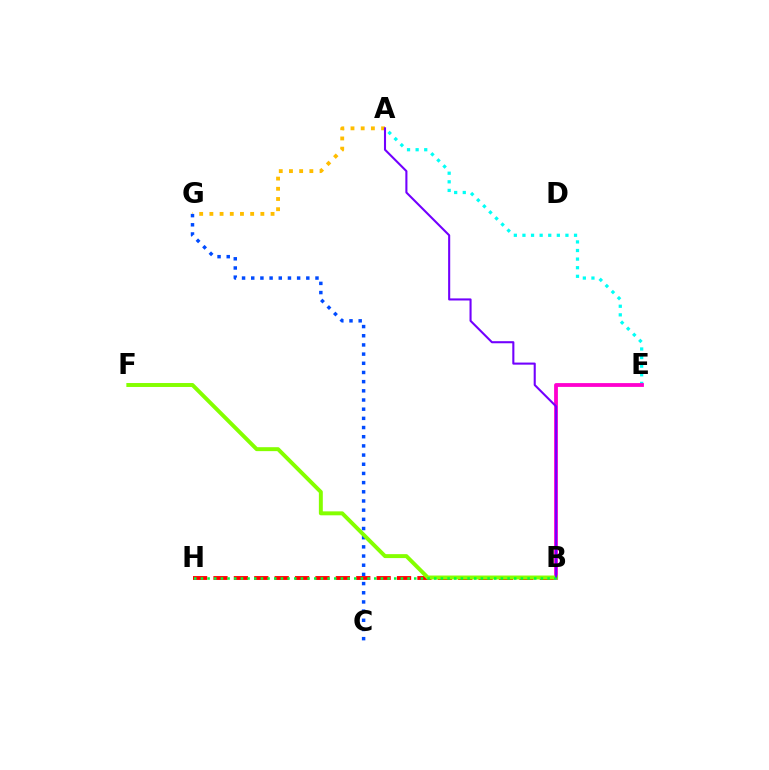{('A', 'G'): [{'color': '#ffbd00', 'line_style': 'dotted', 'thickness': 2.77}], ('C', 'G'): [{'color': '#004bff', 'line_style': 'dotted', 'thickness': 2.49}], ('B', 'H'): [{'color': '#ff0000', 'line_style': 'dashed', 'thickness': 2.77}, {'color': '#00ff39', 'line_style': 'dotted', 'thickness': 1.81}], ('A', 'E'): [{'color': '#00fff6', 'line_style': 'dotted', 'thickness': 2.34}], ('B', 'E'): [{'color': '#ff00cf', 'line_style': 'solid', 'thickness': 2.74}], ('B', 'F'): [{'color': '#84ff00', 'line_style': 'solid', 'thickness': 2.84}], ('A', 'B'): [{'color': '#7200ff', 'line_style': 'solid', 'thickness': 1.5}]}